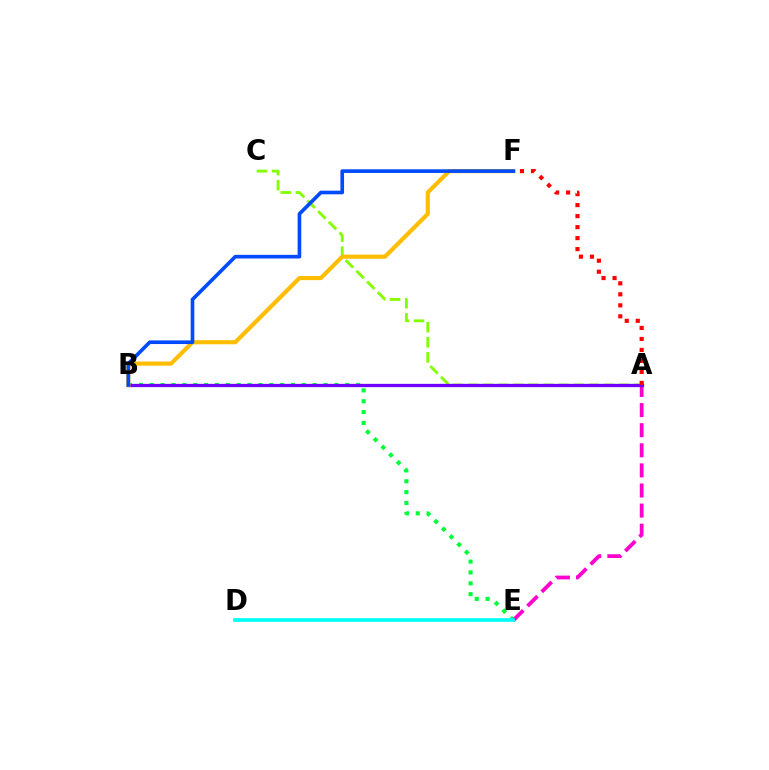{('B', 'E'): [{'color': '#00ff39', 'line_style': 'dotted', 'thickness': 2.95}], ('A', 'E'): [{'color': '#ff00cf', 'line_style': 'dashed', 'thickness': 2.73}], ('A', 'C'): [{'color': '#84ff00', 'line_style': 'dashed', 'thickness': 2.05}], ('A', 'B'): [{'color': '#7200ff', 'line_style': 'solid', 'thickness': 2.37}], ('D', 'E'): [{'color': '#00fff6', 'line_style': 'solid', 'thickness': 2.67}], ('B', 'F'): [{'color': '#ffbd00', 'line_style': 'solid', 'thickness': 2.98}, {'color': '#004bff', 'line_style': 'solid', 'thickness': 2.62}], ('A', 'F'): [{'color': '#ff0000', 'line_style': 'dotted', 'thickness': 2.99}]}